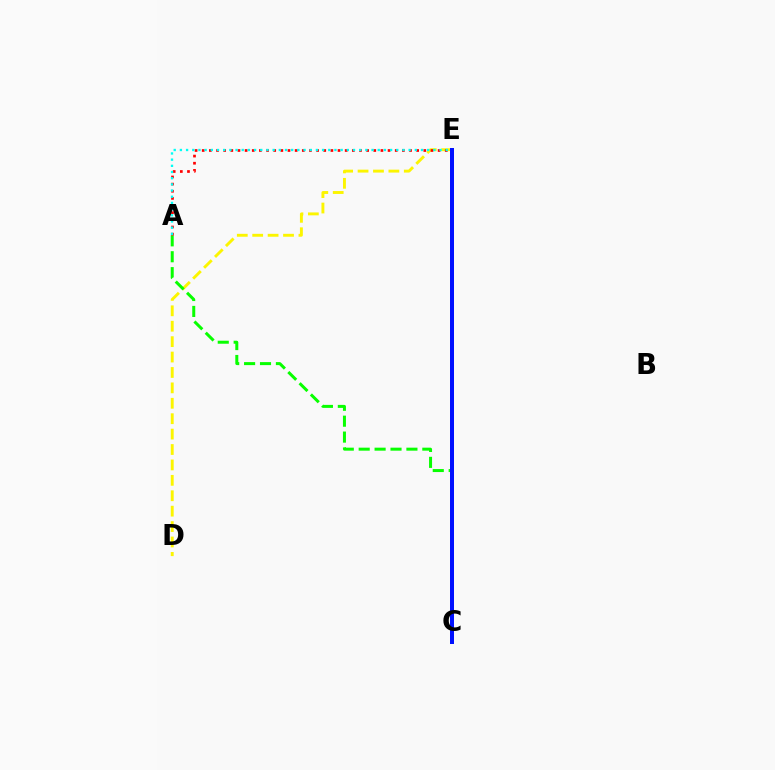{('D', 'E'): [{'color': '#fcf500', 'line_style': 'dashed', 'thickness': 2.09}], ('A', 'C'): [{'color': '#08ff00', 'line_style': 'dashed', 'thickness': 2.16}], ('C', 'E'): [{'color': '#ee00ff', 'line_style': 'solid', 'thickness': 1.67}, {'color': '#0010ff', 'line_style': 'solid', 'thickness': 2.88}], ('A', 'E'): [{'color': '#ff0000', 'line_style': 'dotted', 'thickness': 1.94}, {'color': '#00fff6', 'line_style': 'dotted', 'thickness': 1.68}]}